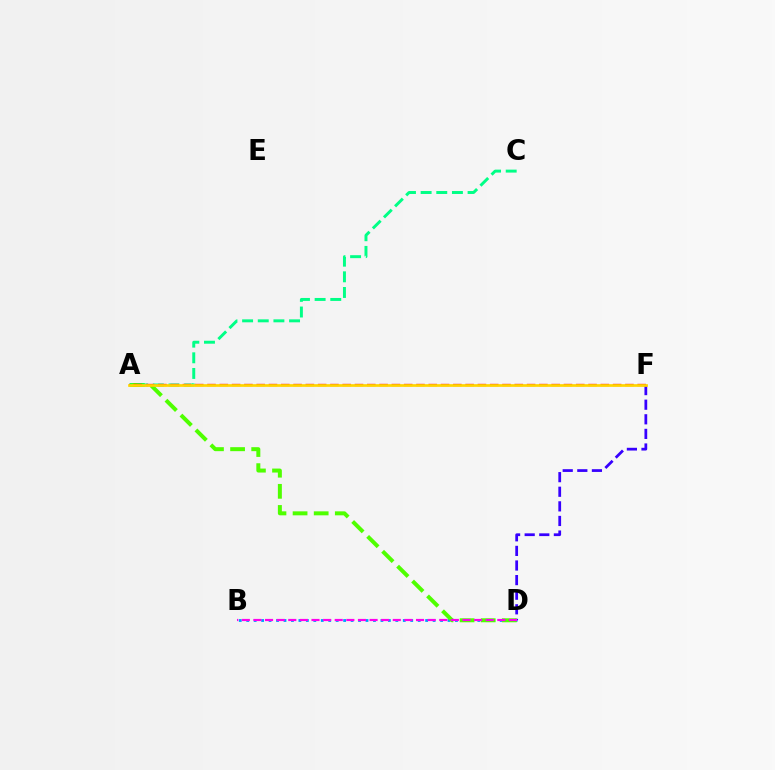{('B', 'D'): [{'color': '#009eff', 'line_style': 'dotted', 'thickness': 2.03}, {'color': '#ff00ed', 'line_style': 'dashed', 'thickness': 1.58}], ('D', 'F'): [{'color': '#3700ff', 'line_style': 'dashed', 'thickness': 1.98}], ('A', 'D'): [{'color': '#4fff00', 'line_style': 'dashed', 'thickness': 2.87}], ('A', 'C'): [{'color': '#00ff86', 'line_style': 'dashed', 'thickness': 2.13}], ('A', 'F'): [{'color': '#ff0000', 'line_style': 'dashed', 'thickness': 1.67}, {'color': '#ffd500', 'line_style': 'solid', 'thickness': 1.95}]}